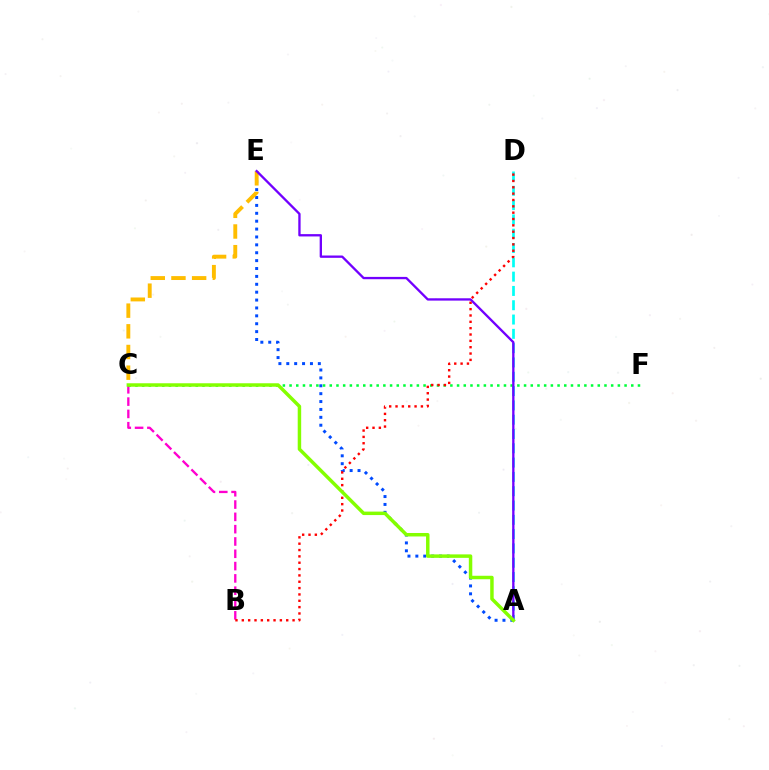{('A', 'E'): [{'color': '#004bff', 'line_style': 'dotted', 'thickness': 2.14}, {'color': '#7200ff', 'line_style': 'solid', 'thickness': 1.67}], ('C', 'E'): [{'color': '#ffbd00', 'line_style': 'dashed', 'thickness': 2.81}], ('B', 'C'): [{'color': '#ff00cf', 'line_style': 'dashed', 'thickness': 1.67}], ('A', 'D'): [{'color': '#00fff6', 'line_style': 'dashed', 'thickness': 1.94}], ('C', 'F'): [{'color': '#00ff39', 'line_style': 'dotted', 'thickness': 1.82}], ('B', 'D'): [{'color': '#ff0000', 'line_style': 'dotted', 'thickness': 1.72}], ('A', 'C'): [{'color': '#84ff00', 'line_style': 'solid', 'thickness': 2.5}]}